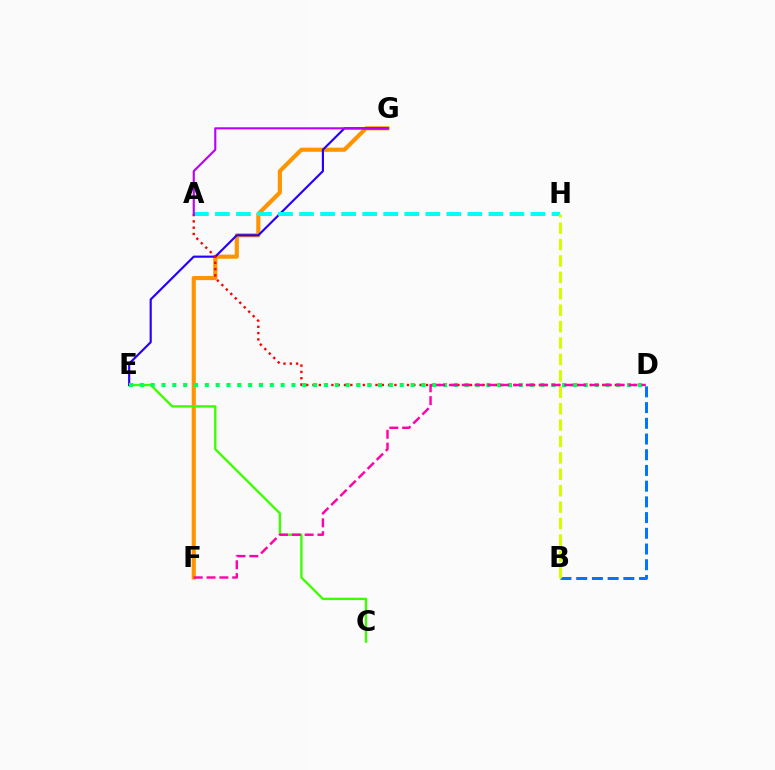{('F', 'G'): [{'color': '#ff9400', 'line_style': 'solid', 'thickness': 2.97}], ('C', 'E'): [{'color': '#3dff00', 'line_style': 'solid', 'thickness': 1.7}], ('E', 'G'): [{'color': '#2500ff', 'line_style': 'solid', 'thickness': 1.55}], ('A', 'H'): [{'color': '#00fff6', 'line_style': 'dashed', 'thickness': 2.86}], ('A', 'D'): [{'color': '#ff0000', 'line_style': 'dotted', 'thickness': 1.71}], ('B', 'D'): [{'color': '#0074ff', 'line_style': 'dashed', 'thickness': 2.13}], ('B', 'H'): [{'color': '#d1ff00', 'line_style': 'dashed', 'thickness': 2.23}], ('A', 'G'): [{'color': '#b900ff', 'line_style': 'solid', 'thickness': 1.53}], ('D', 'E'): [{'color': '#00ff5c', 'line_style': 'dotted', 'thickness': 2.94}], ('D', 'F'): [{'color': '#ff00ac', 'line_style': 'dashed', 'thickness': 1.74}]}